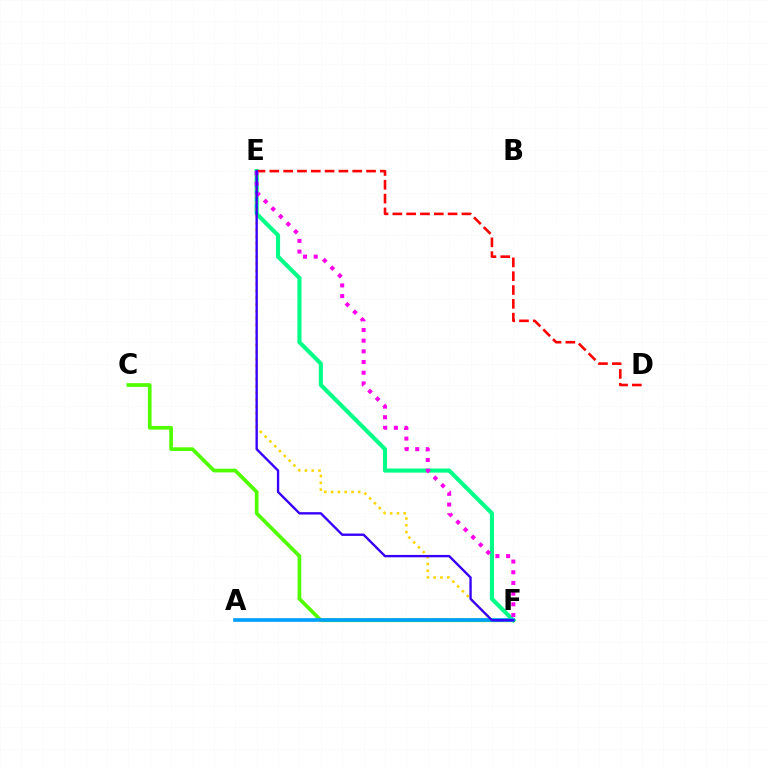{('E', 'F'): [{'color': '#00ff86', 'line_style': 'solid', 'thickness': 2.95}, {'color': '#ffd500', 'line_style': 'dotted', 'thickness': 1.85}, {'color': '#ff00ed', 'line_style': 'dotted', 'thickness': 2.9}, {'color': '#3700ff', 'line_style': 'solid', 'thickness': 1.7}], ('C', 'F'): [{'color': '#4fff00', 'line_style': 'solid', 'thickness': 2.66}], ('D', 'E'): [{'color': '#ff0000', 'line_style': 'dashed', 'thickness': 1.88}], ('A', 'F'): [{'color': '#009eff', 'line_style': 'solid', 'thickness': 2.63}]}